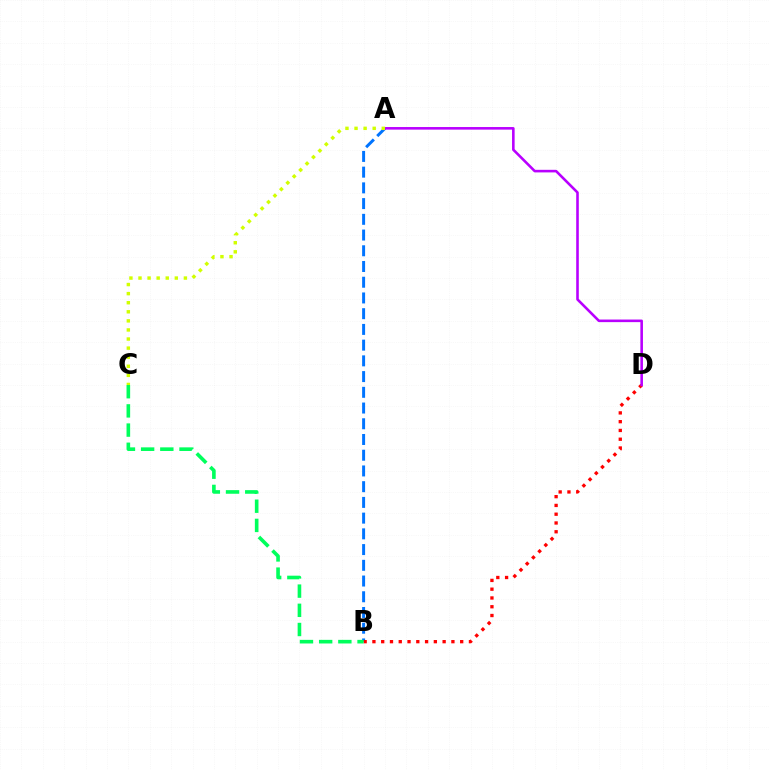{('A', 'B'): [{'color': '#0074ff', 'line_style': 'dashed', 'thickness': 2.14}], ('B', 'D'): [{'color': '#ff0000', 'line_style': 'dotted', 'thickness': 2.38}], ('A', 'D'): [{'color': '#b900ff', 'line_style': 'solid', 'thickness': 1.86}], ('A', 'C'): [{'color': '#d1ff00', 'line_style': 'dotted', 'thickness': 2.47}], ('B', 'C'): [{'color': '#00ff5c', 'line_style': 'dashed', 'thickness': 2.61}]}